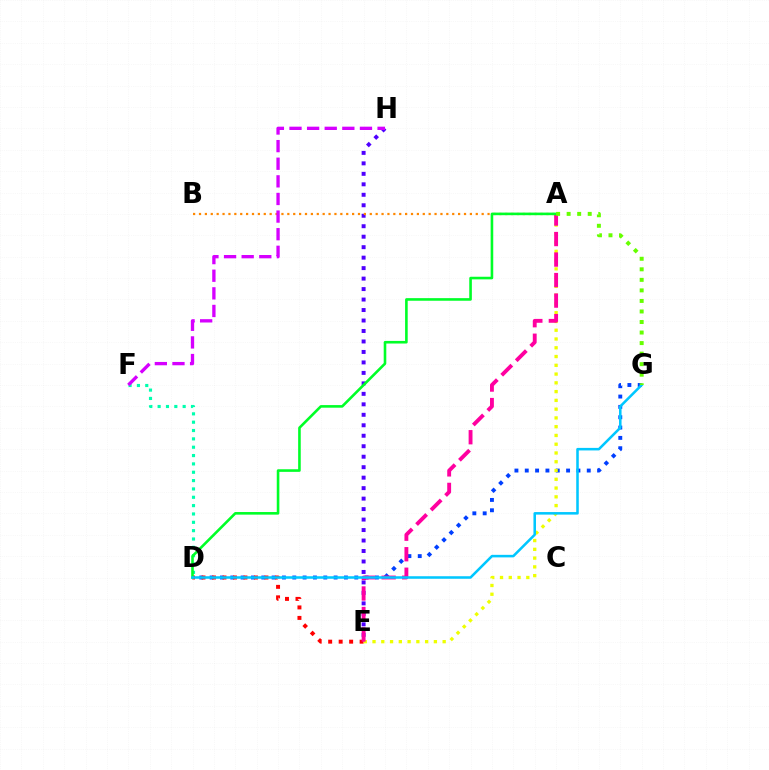{('E', 'H'): [{'color': '#4f00ff', 'line_style': 'dotted', 'thickness': 2.85}], ('D', 'F'): [{'color': '#00ffaf', 'line_style': 'dotted', 'thickness': 2.27}], ('A', 'B'): [{'color': '#ff8800', 'line_style': 'dotted', 'thickness': 1.6}], ('F', 'H'): [{'color': '#d600ff', 'line_style': 'dashed', 'thickness': 2.39}], ('D', 'G'): [{'color': '#003fff', 'line_style': 'dotted', 'thickness': 2.81}, {'color': '#00c7ff', 'line_style': 'solid', 'thickness': 1.83}], ('D', 'E'): [{'color': '#ff0000', 'line_style': 'dotted', 'thickness': 2.85}], ('A', 'E'): [{'color': '#eeff00', 'line_style': 'dotted', 'thickness': 2.38}, {'color': '#ff00a0', 'line_style': 'dashed', 'thickness': 2.79}], ('A', 'D'): [{'color': '#00ff27', 'line_style': 'solid', 'thickness': 1.87}], ('A', 'G'): [{'color': '#66ff00', 'line_style': 'dotted', 'thickness': 2.86}]}